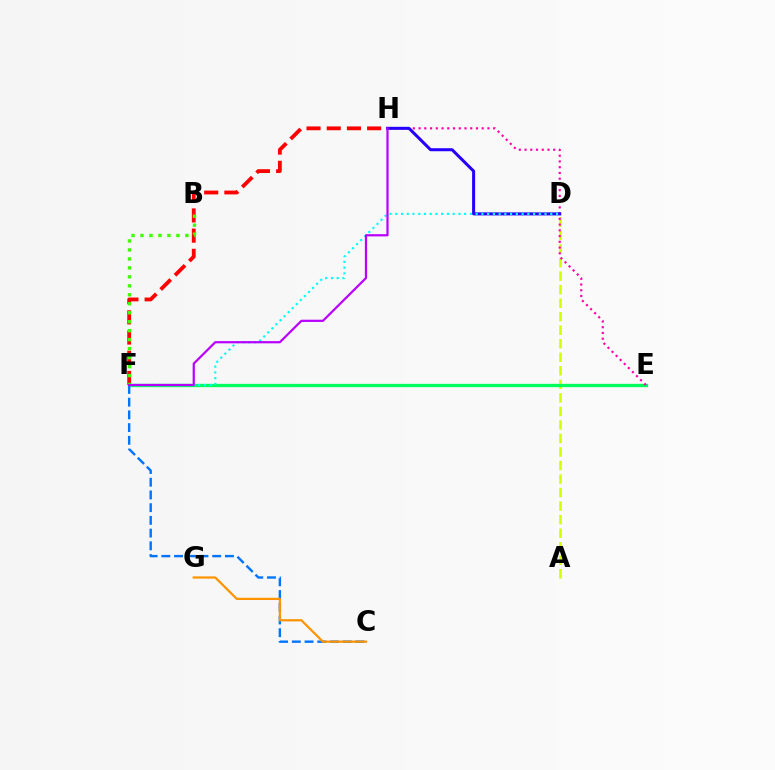{('A', 'D'): [{'color': '#d1ff00', 'line_style': 'dashed', 'thickness': 1.84}], ('F', 'H'): [{'color': '#ff0000', 'line_style': 'dashed', 'thickness': 2.74}, {'color': '#b900ff', 'line_style': 'solid', 'thickness': 1.6}], ('E', 'F'): [{'color': '#00ff5c', 'line_style': 'solid', 'thickness': 2.38}], ('C', 'F'): [{'color': '#0074ff', 'line_style': 'dashed', 'thickness': 1.73}], ('C', 'G'): [{'color': '#ff9400', 'line_style': 'solid', 'thickness': 1.61}], ('E', 'H'): [{'color': '#ff00ac', 'line_style': 'dotted', 'thickness': 1.56}], ('D', 'H'): [{'color': '#2500ff', 'line_style': 'solid', 'thickness': 2.18}], ('D', 'F'): [{'color': '#00fff6', 'line_style': 'dotted', 'thickness': 1.56}], ('B', 'F'): [{'color': '#3dff00', 'line_style': 'dotted', 'thickness': 2.44}]}